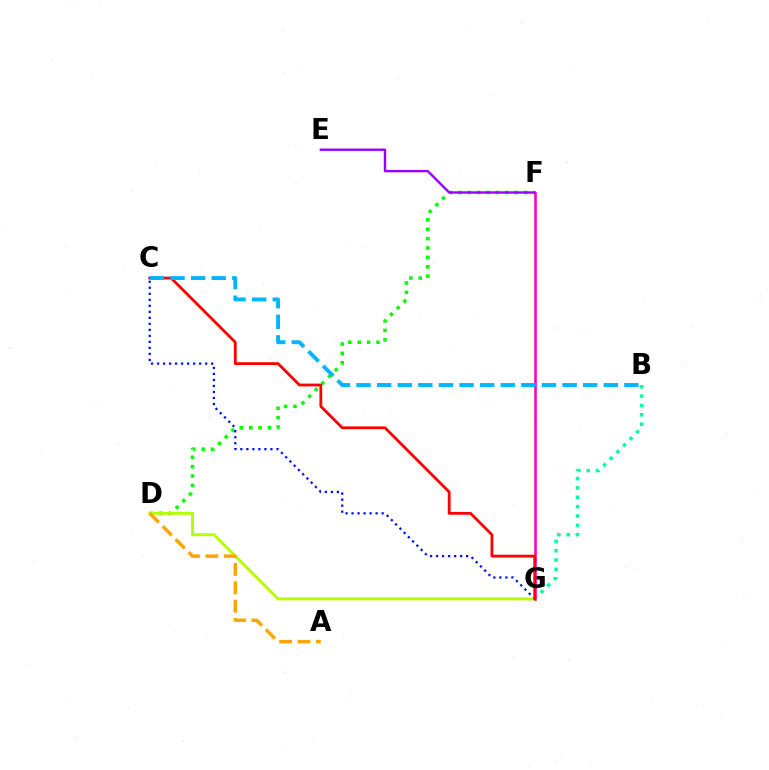{('D', 'F'): [{'color': '#08ff00', 'line_style': 'dotted', 'thickness': 2.55}], ('C', 'G'): [{'color': '#0010ff', 'line_style': 'dotted', 'thickness': 1.63}, {'color': '#ff0000', 'line_style': 'solid', 'thickness': 2.02}], ('B', 'G'): [{'color': '#00ff9d', 'line_style': 'dotted', 'thickness': 2.54}], ('F', 'G'): [{'color': '#ff00bd', 'line_style': 'solid', 'thickness': 1.86}], ('D', 'G'): [{'color': '#b3ff00', 'line_style': 'solid', 'thickness': 2.1}], ('E', 'F'): [{'color': '#9b00ff', 'line_style': 'solid', 'thickness': 1.73}], ('A', 'D'): [{'color': '#ffa500', 'line_style': 'dashed', 'thickness': 2.49}], ('B', 'C'): [{'color': '#00b5ff', 'line_style': 'dashed', 'thickness': 2.8}]}